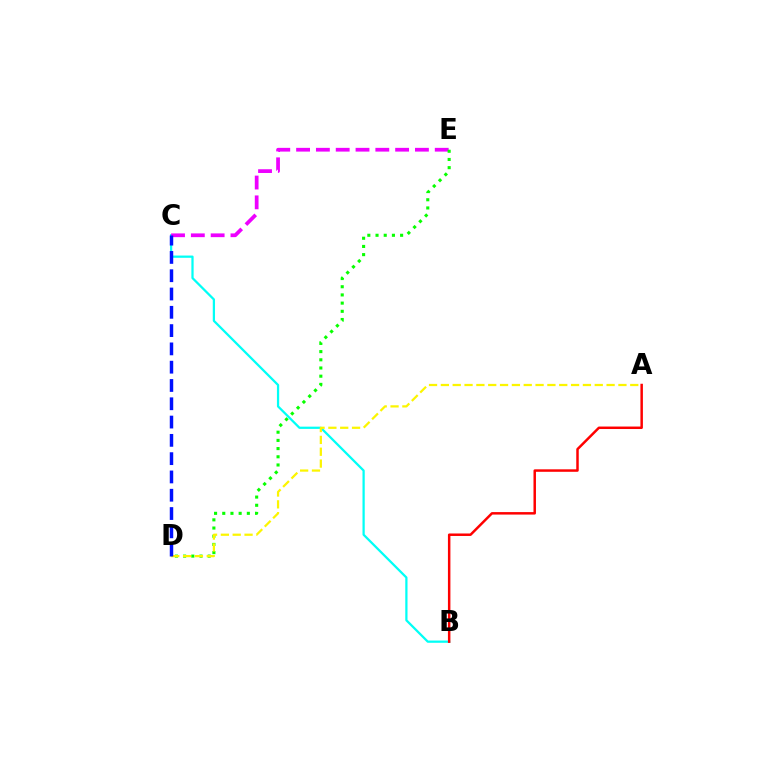{('B', 'C'): [{'color': '#00fff6', 'line_style': 'solid', 'thickness': 1.62}], ('C', 'E'): [{'color': '#ee00ff', 'line_style': 'dashed', 'thickness': 2.69}], ('D', 'E'): [{'color': '#08ff00', 'line_style': 'dotted', 'thickness': 2.23}], ('A', 'D'): [{'color': '#fcf500', 'line_style': 'dashed', 'thickness': 1.61}], ('A', 'B'): [{'color': '#ff0000', 'line_style': 'solid', 'thickness': 1.79}], ('C', 'D'): [{'color': '#0010ff', 'line_style': 'dashed', 'thickness': 2.49}]}